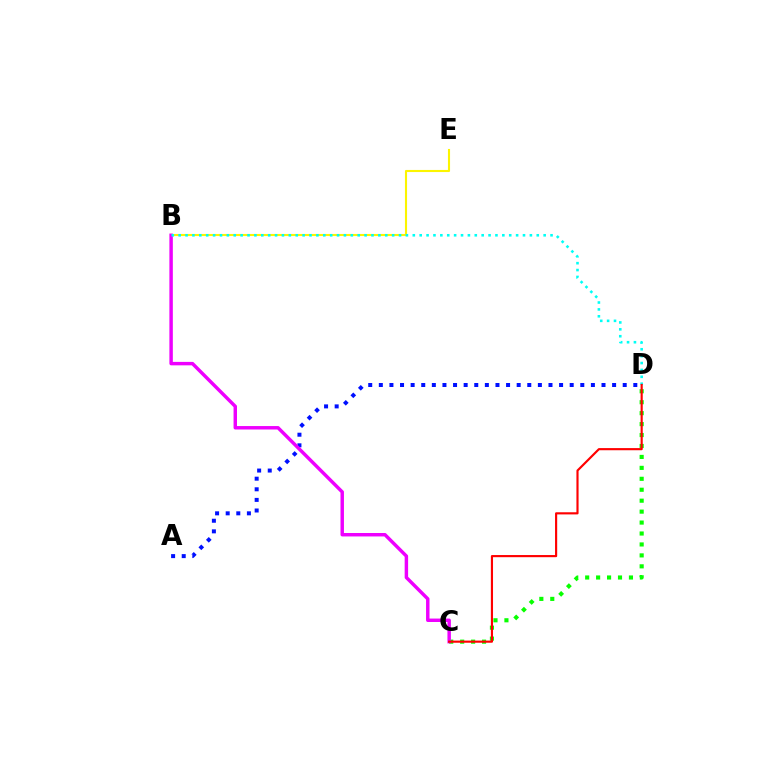{('B', 'E'): [{'color': '#fcf500', 'line_style': 'solid', 'thickness': 1.51}], ('C', 'D'): [{'color': '#08ff00', 'line_style': 'dotted', 'thickness': 2.97}, {'color': '#ff0000', 'line_style': 'solid', 'thickness': 1.55}], ('A', 'D'): [{'color': '#0010ff', 'line_style': 'dotted', 'thickness': 2.88}], ('B', 'C'): [{'color': '#ee00ff', 'line_style': 'solid', 'thickness': 2.48}], ('B', 'D'): [{'color': '#00fff6', 'line_style': 'dotted', 'thickness': 1.87}]}